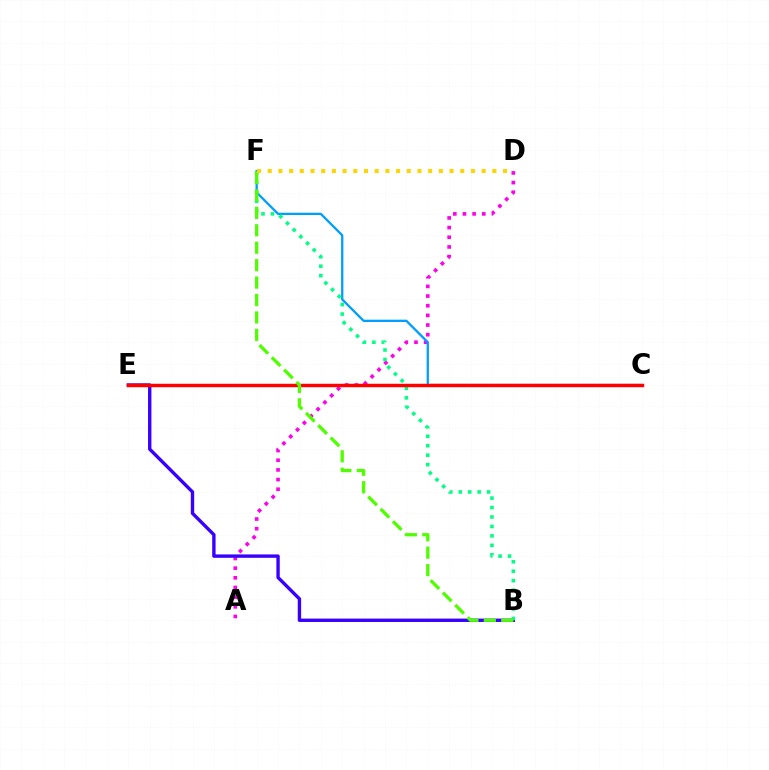{('A', 'D'): [{'color': '#ff00ed', 'line_style': 'dotted', 'thickness': 2.63}], ('B', 'E'): [{'color': '#3700ff', 'line_style': 'solid', 'thickness': 2.43}], ('C', 'F'): [{'color': '#009eff', 'line_style': 'solid', 'thickness': 1.65}], ('B', 'F'): [{'color': '#00ff86', 'line_style': 'dotted', 'thickness': 2.57}, {'color': '#4fff00', 'line_style': 'dashed', 'thickness': 2.37}], ('C', 'E'): [{'color': '#ff0000', 'line_style': 'solid', 'thickness': 2.47}], ('D', 'F'): [{'color': '#ffd500', 'line_style': 'dotted', 'thickness': 2.91}]}